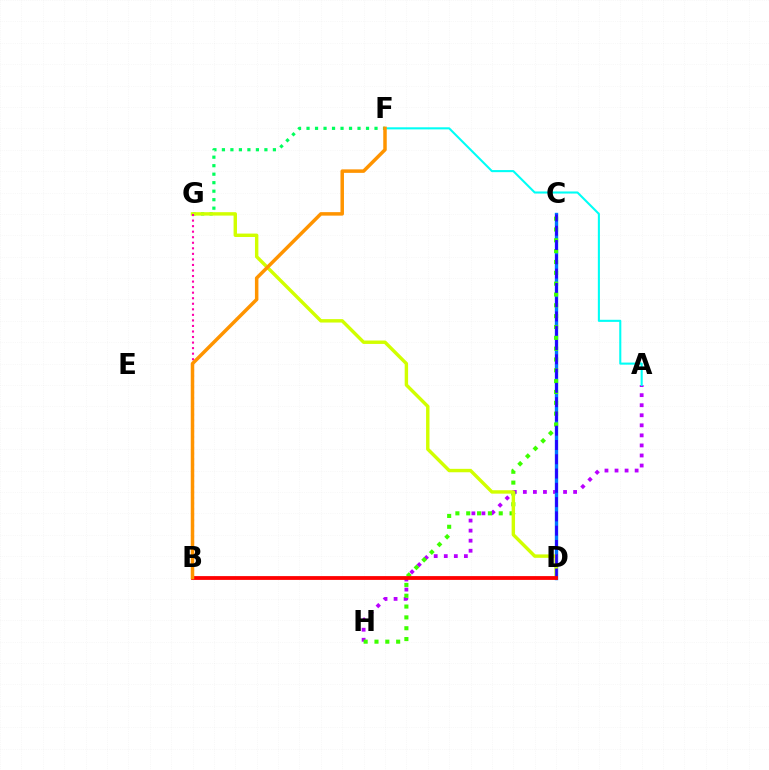{('A', 'H'): [{'color': '#b900ff', 'line_style': 'dotted', 'thickness': 2.73}], ('C', 'D'): [{'color': '#0074ff', 'line_style': 'solid', 'thickness': 2.42}, {'color': '#2500ff', 'line_style': 'dashed', 'thickness': 1.94}], ('C', 'H'): [{'color': '#3dff00', 'line_style': 'dotted', 'thickness': 2.94}], ('F', 'G'): [{'color': '#00ff5c', 'line_style': 'dotted', 'thickness': 2.31}], ('A', 'F'): [{'color': '#00fff6', 'line_style': 'solid', 'thickness': 1.5}], ('D', 'G'): [{'color': '#d1ff00', 'line_style': 'solid', 'thickness': 2.46}], ('B', 'G'): [{'color': '#ff00ac', 'line_style': 'dotted', 'thickness': 1.51}], ('B', 'D'): [{'color': '#ff0000', 'line_style': 'solid', 'thickness': 2.73}], ('B', 'F'): [{'color': '#ff9400', 'line_style': 'solid', 'thickness': 2.52}]}